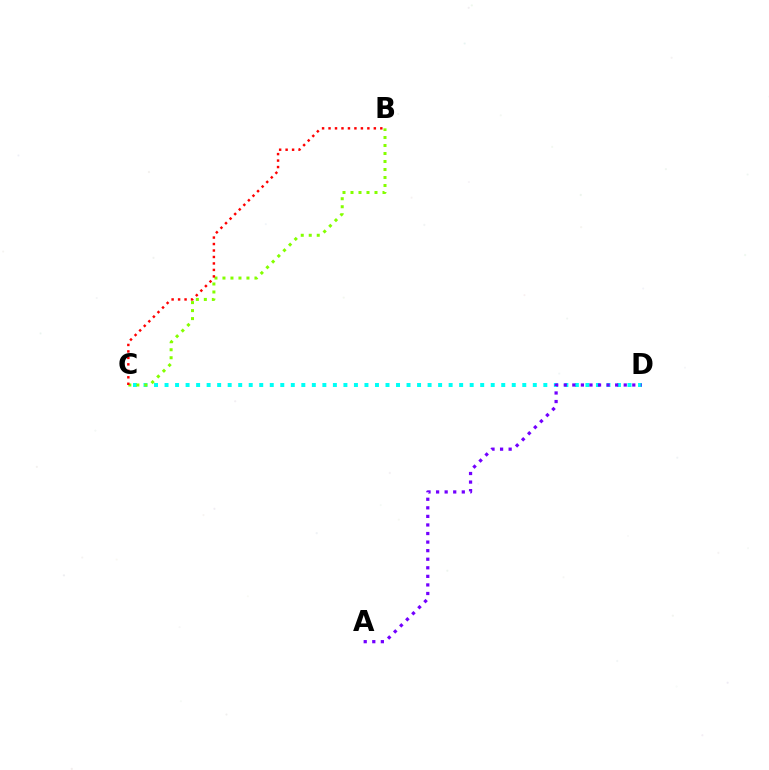{('C', 'D'): [{'color': '#00fff6', 'line_style': 'dotted', 'thickness': 2.86}], ('B', 'C'): [{'color': '#84ff00', 'line_style': 'dotted', 'thickness': 2.17}, {'color': '#ff0000', 'line_style': 'dotted', 'thickness': 1.76}], ('A', 'D'): [{'color': '#7200ff', 'line_style': 'dotted', 'thickness': 2.33}]}